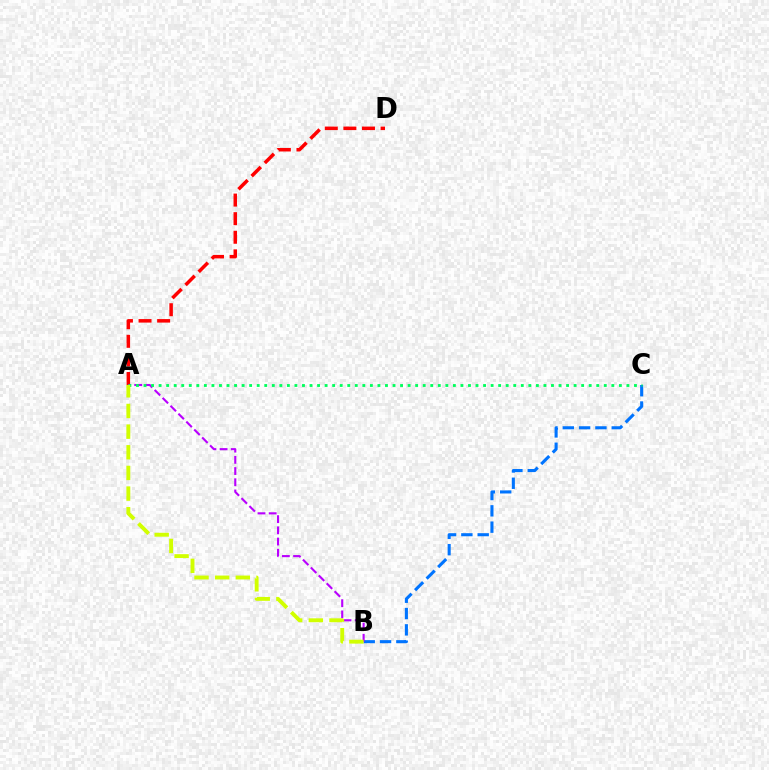{('B', 'C'): [{'color': '#0074ff', 'line_style': 'dashed', 'thickness': 2.22}], ('A', 'D'): [{'color': '#ff0000', 'line_style': 'dashed', 'thickness': 2.53}], ('A', 'B'): [{'color': '#b900ff', 'line_style': 'dashed', 'thickness': 1.52}, {'color': '#d1ff00', 'line_style': 'dashed', 'thickness': 2.81}], ('A', 'C'): [{'color': '#00ff5c', 'line_style': 'dotted', 'thickness': 2.05}]}